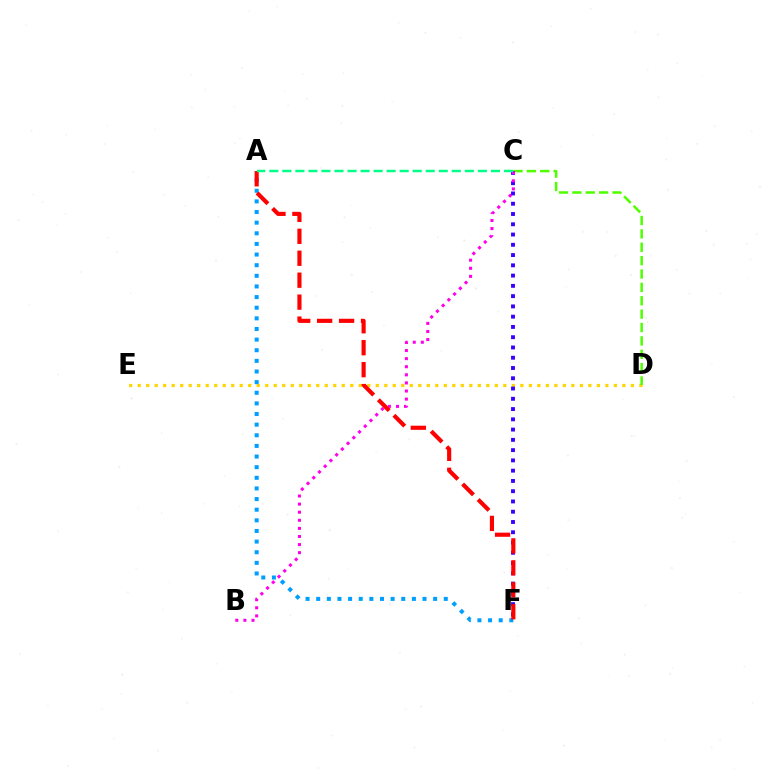{('D', 'E'): [{'color': '#ffd500', 'line_style': 'dotted', 'thickness': 2.31}], ('C', 'D'): [{'color': '#4fff00', 'line_style': 'dashed', 'thickness': 1.82}], ('A', 'F'): [{'color': '#009eff', 'line_style': 'dotted', 'thickness': 2.89}, {'color': '#ff0000', 'line_style': 'dashed', 'thickness': 2.98}], ('C', 'F'): [{'color': '#3700ff', 'line_style': 'dotted', 'thickness': 2.79}], ('B', 'C'): [{'color': '#ff00ed', 'line_style': 'dotted', 'thickness': 2.2}], ('A', 'C'): [{'color': '#00ff86', 'line_style': 'dashed', 'thickness': 1.77}]}